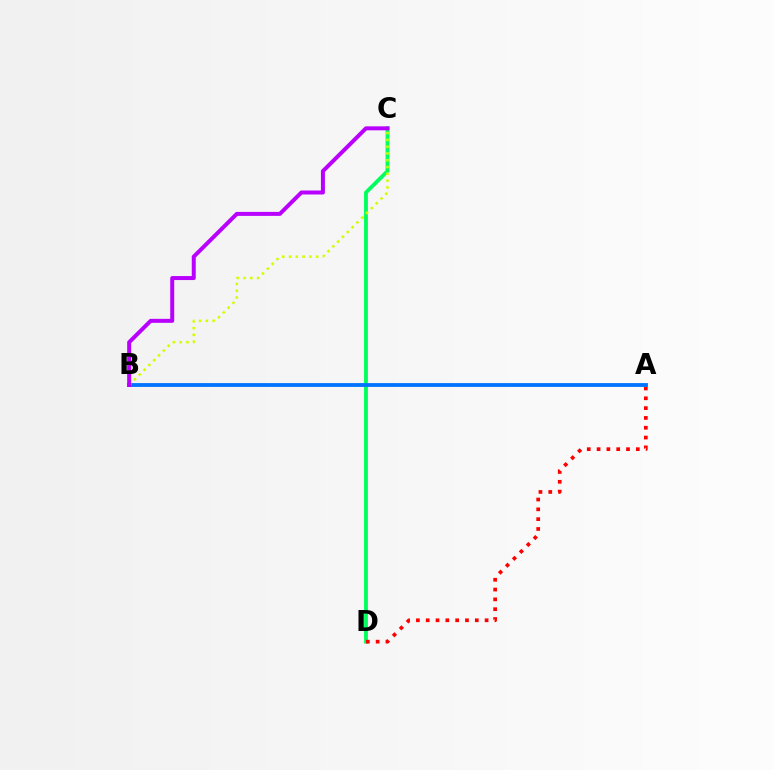{('C', 'D'): [{'color': '#00ff5c', 'line_style': 'solid', 'thickness': 2.75}], ('A', 'D'): [{'color': '#ff0000', 'line_style': 'dotted', 'thickness': 2.67}], ('A', 'B'): [{'color': '#0074ff', 'line_style': 'solid', 'thickness': 2.74}], ('B', 'C'): [{'color': '#d1ff00', 'line_style': 'dotted', 'thickness': 1.84}, {'color': '#b900ff', 'line_style': 'solid', 'thickness': 2.87}]}